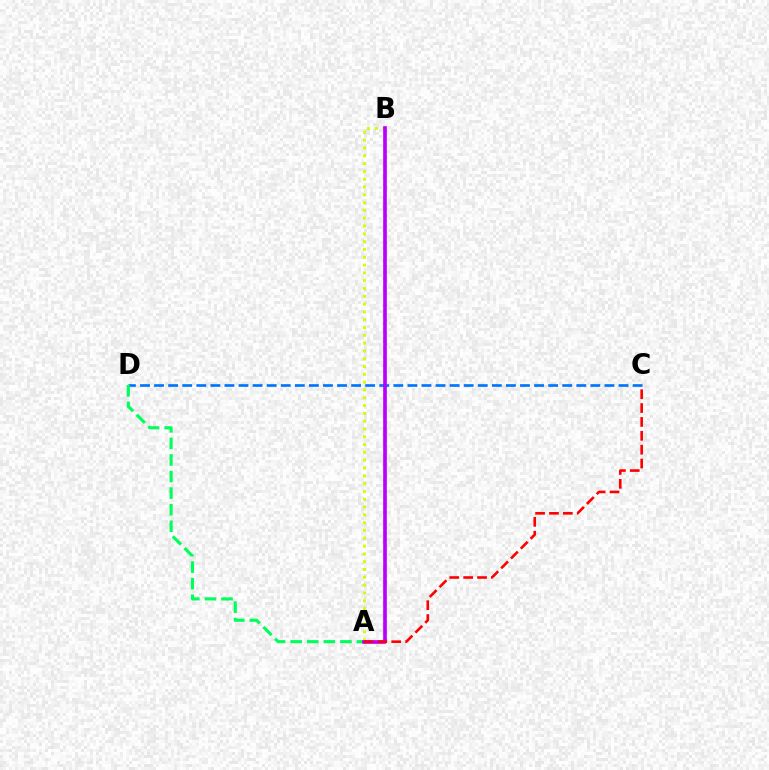{('C', 'D'): [{'color': '#0074ff', 'line_style': 'dashed', 'thickness': 1.91}], ('A', 'D'): [{'color': '#00ff5c', 'line_style': 'dashed', 'thickness': 2.25}], ('A', 'B'): [{'color': '#d1ff00', 'line_style': 'dotted', 'thickness': 2.12}, {'color': '#b900ff', 'line_style': 'solid', 'thickness': 2.64}], ('A', 'C'): [{'color': '#ff0000', 'line_style': 'dashed', 'thickness': 1.89}]}